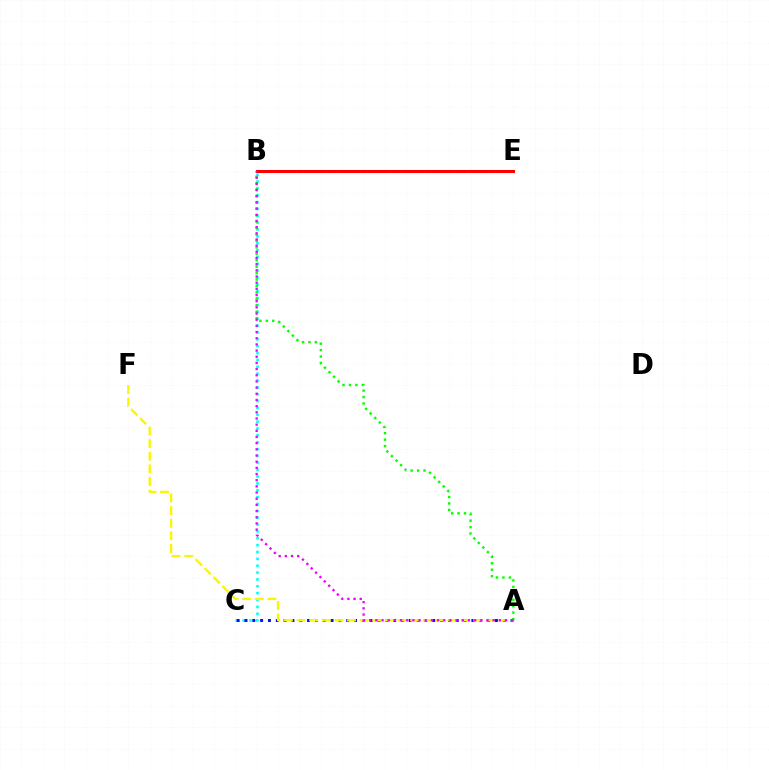{('B', 'C'): [{'color': '#00fff6', 'line_style': 'dotted', 'thickness': 1.86}], ('A', 'B'): [{'color': '#08ff00', 'line_style': 'dotted', 'thickness': 1.75}, {'color': '#ee00ff', 'line_style': 'dotted', 'thickness': 1.68}], ('A', 'C'): [{'color': '#0010ff', 'line_style': 'dotted', 'thickness': 2.13}], ('A', 'F'): [{'color': '#fcf500', 'line_style': 'dashed', 'thickness': 1.71}], ('B', 'E'): [{'color': '#ff0000', 'line_style': 'solid', 'thickness': 2.18}]}